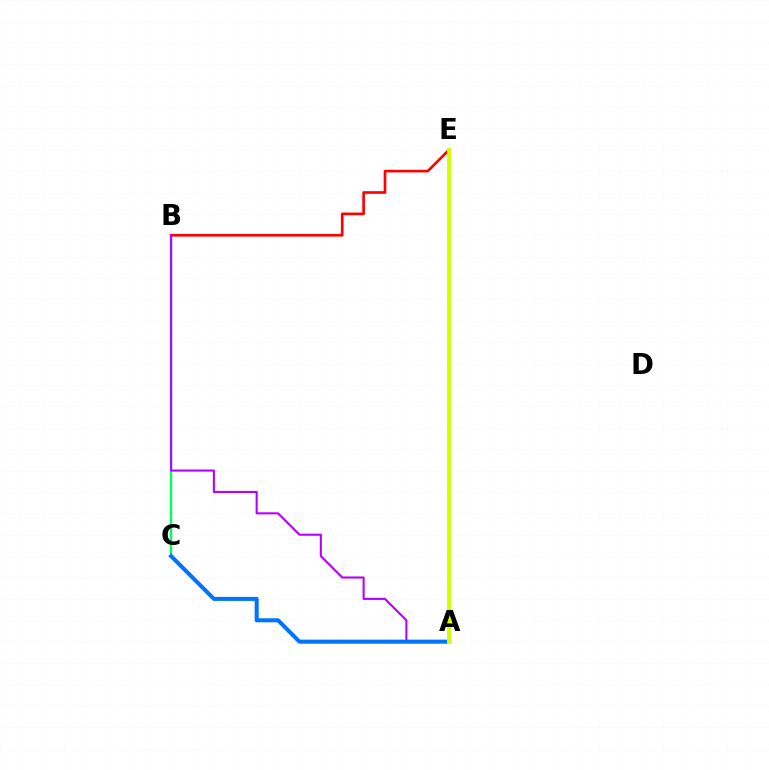{('B', 'C'): [{'color': '#00ff5c', 'line_style': 'solid', 'thickness': 1.74}], ('B', 'E'): [{'color': '#ff0000', 'line_style': 'solid', 'thickness': 1.92}], ('A', 'B'): [{'color': '#b900ff', 'line_style': 'solid', 'thickness': 1.52}], ('A', 'C'): [{'color': '#0074ff', 'line_style': 'solid', 'thickness': 2.9}], ('A', 'E'): [{'color': '#d1ff00', 'line_style': 'solid', 'thickness': 2.8}]}